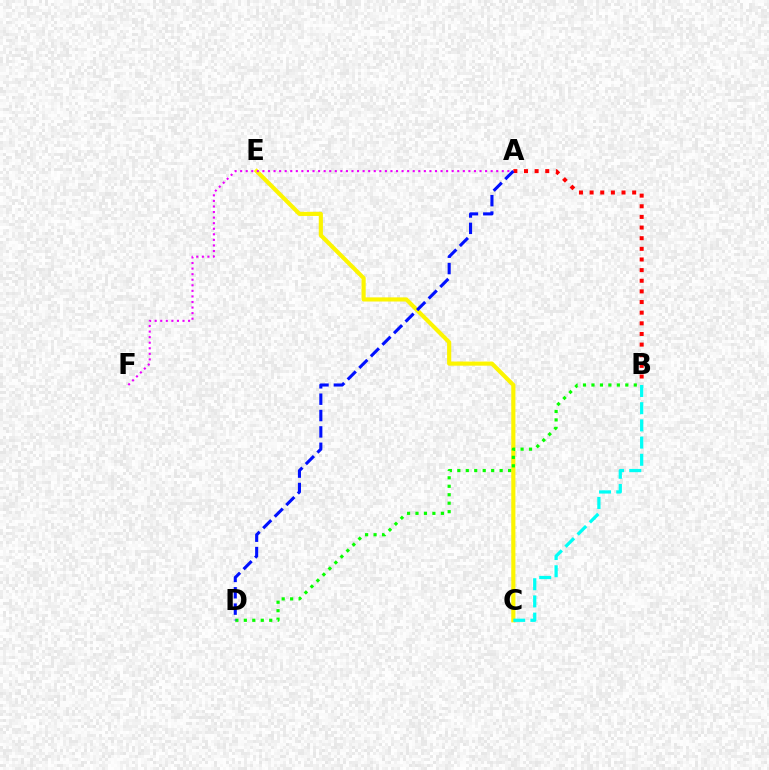{('C', 'E'): [{'color': '#fcf500', 'line_style': 'solid', 'thickness': 2.98}], ('B', 'D'): [{'color': '#08ff00', 'line_style': 'dotted', 'thickness': 2.3}], ('A', 'B'): [{'color': '#ff0000', 'line_style': 'dotted', 'thickness': 2.89}], ('B', 'C'): [{'color': '#00fff6', 'line_style': 'dashed', 'thickness': 2.34}], ('A', 'F'): [{'color': '#ee00ff', 'line_style': 'dotted', 'thickness': 1.51}], ('A', 'D'): [{'color': '#0010ff', 'line_style': 'dashed', 'thickness': 2.22}]}